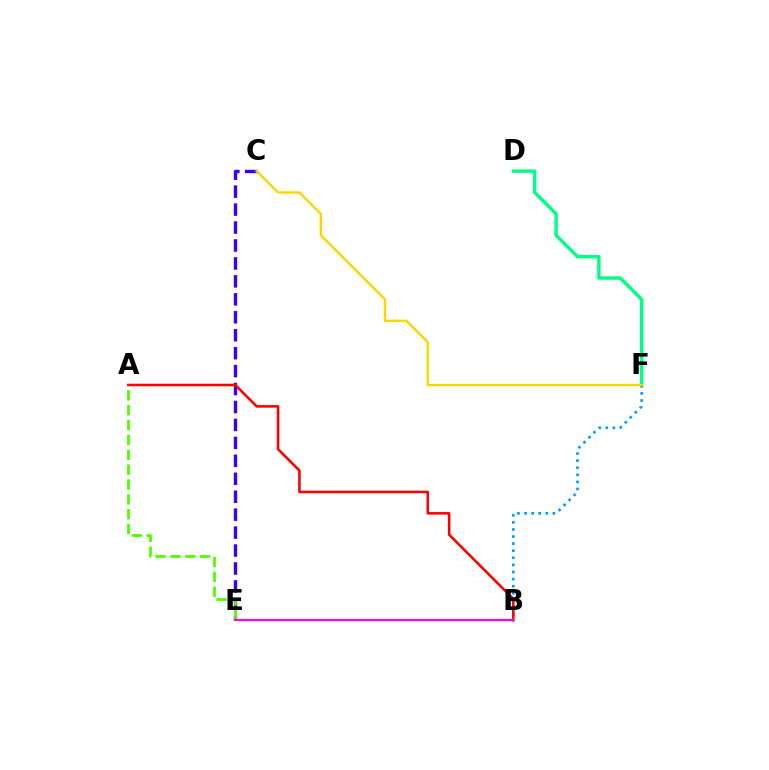{('C', 'E'): [{'color': '#3700ff', 'line_style': 'dashed', 'thickness': 2.44}], ('D', 'F'): [{'color': '#00ff86', 'line_style': 'solid', 'thickness': 2.47}], ('B', 'F'): [{'color': '#009eff', 'line_style': 'dotted', 'thickness': 1.93}], ('A', 'B'): [{'color': '#ff0000', 'line_style': 'solid', 'thickness': 1.86}], ('A', 'E'): [{'color': '#4fff00', 'line_style': 'dashed', 'thickness': 2.02}], ('B', 'E'): [{'color': '#ff00ed', 'line_style': 'solid', 'thickness': 1.59}], ('C', 'F'): [{'color': '#ffd500', 'line_style': 'solid', 'thickness': 1.74}]}